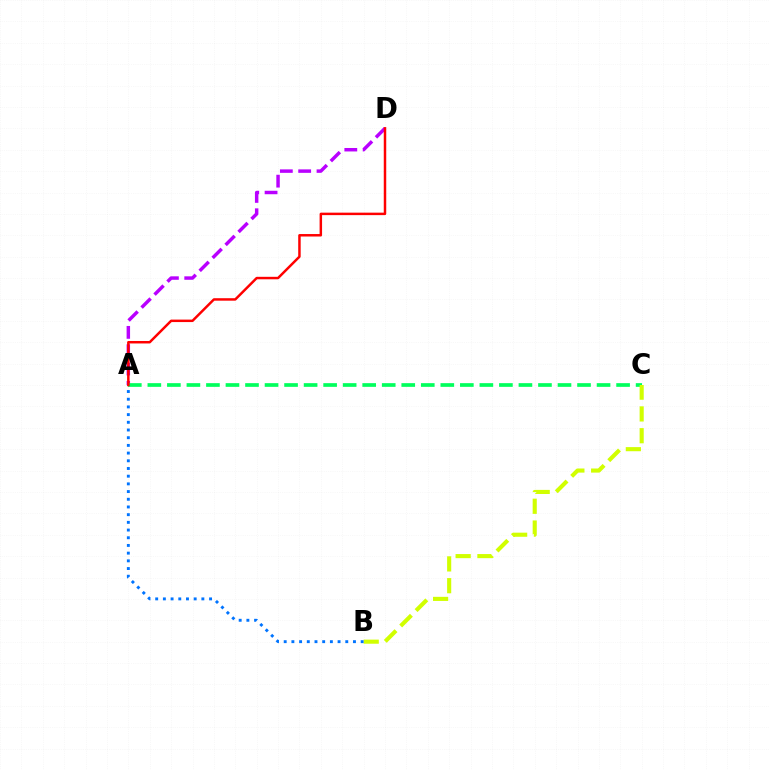{('A', 'D'): [{'color': '#b900ff', 'line_style': 'dashed', 'thickness': 2.49}, {'color': '#ff0000', 'line_style': 'solid', 'thickness': 1.78}], ('A', 'C'): [{'color': '#00ff5c', 'line_style': 'dashed', 'thickness': 2.65}], ('B', 'C'): [{'color': '#d1ff00', 'line_style': 'dashed', 'thickness': 2.96}], ('A', 'B'): [{'color': '#0074ff', 'line_style': 'dotted', 'thickness': 2.09}]}